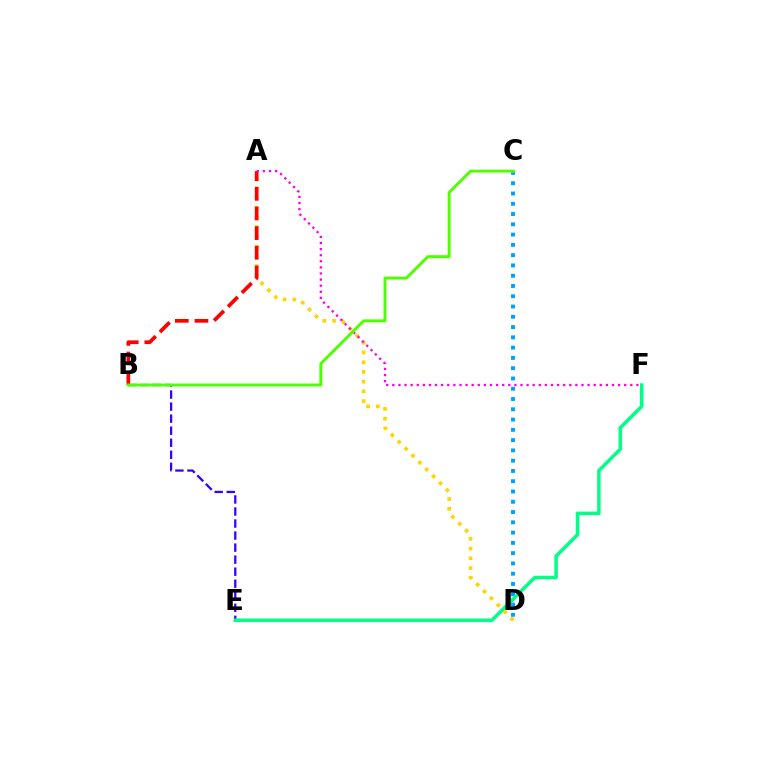{('A', 'D'): [{'color': '#ffd500', 'line_style': 'dotted', 'thickness': 2.64}], ('B', 'E'): [{'color': '#3700ff', 'line_style': 'dashed', 'thickness': 1.64}], ('C', 'D'): [{'color': '#009eff', 'line_style': 'dotted', 'thickness': 2.79}], ('A', 'B'): [{'color': '#ff0000', 'line_style': 'dashed', 'thickness': 2.67}], ('E', 'F'): [{'color': '#00ff86', 'line_style': 'solid', 'thickness': 2.5}], ('A', 'F'): [{'color': '#ff00ed', 'line_style': 'dotted', 'thickness': 1.66}], ('B', 'C'): [{'color': '#4fff00', 'line_style': 'solid', 'thickness': 2.09}]}